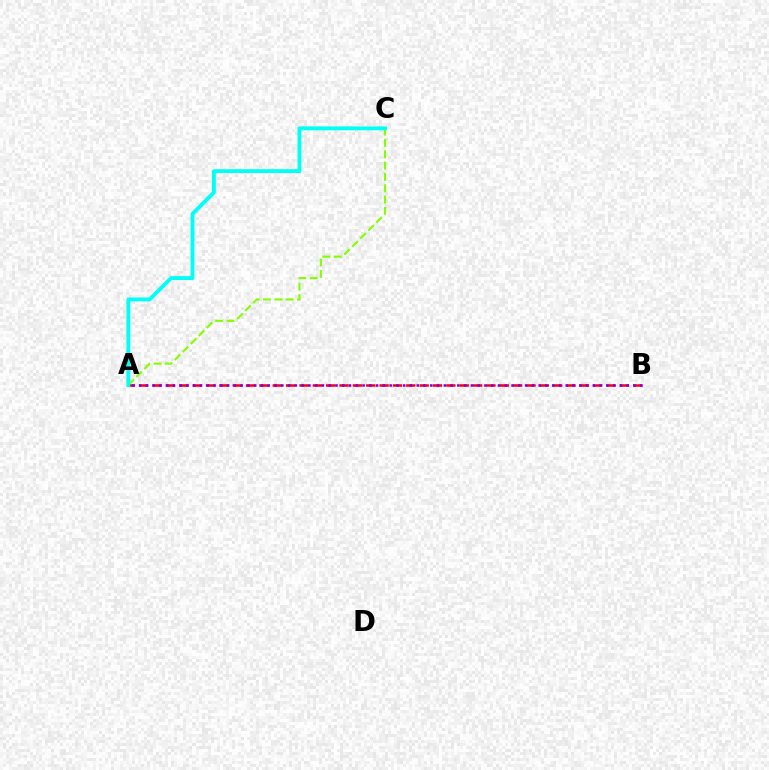{('A', 'C'): [{'color': '#84ff00', 'line_style': 'dashed', 'thickness': 1.54}, {'color': '#00fff6', 'line_style': 'solid', 'thickness': 2.78}], ('A', 'B'): [{'color': '#ff0000', 'line_style': 'dashed', 'thickness': 1.81}, {'color': '#7200ff', 'line_style': 'dotted', 'thickness': 1.84}]}